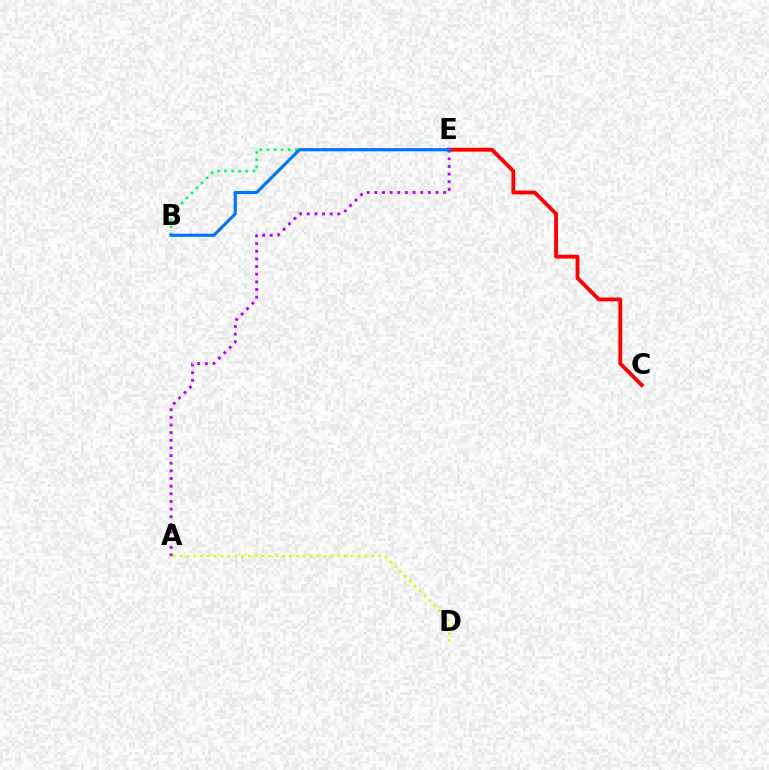{('A', 'D'): [{'color': '#d1ff00', 'line_style': 'dotted', 'thickness': 1.86}], ('C', 'E'): [{'color': '#ff0000', 'line_style': 'solid', 'thickness': 2.79}], ('A', 'E'): [{'color': '#b900ff', 'line_style': 'dotted', 'thickness': 2.08}], ('B', 'E'): [{'color': '#00ff5c', 'line_style': 'dotted', 'thickness': 1.93}, {'color': '#0074ff', 'line_style': 'solid', 'thickness': 2.28}]}